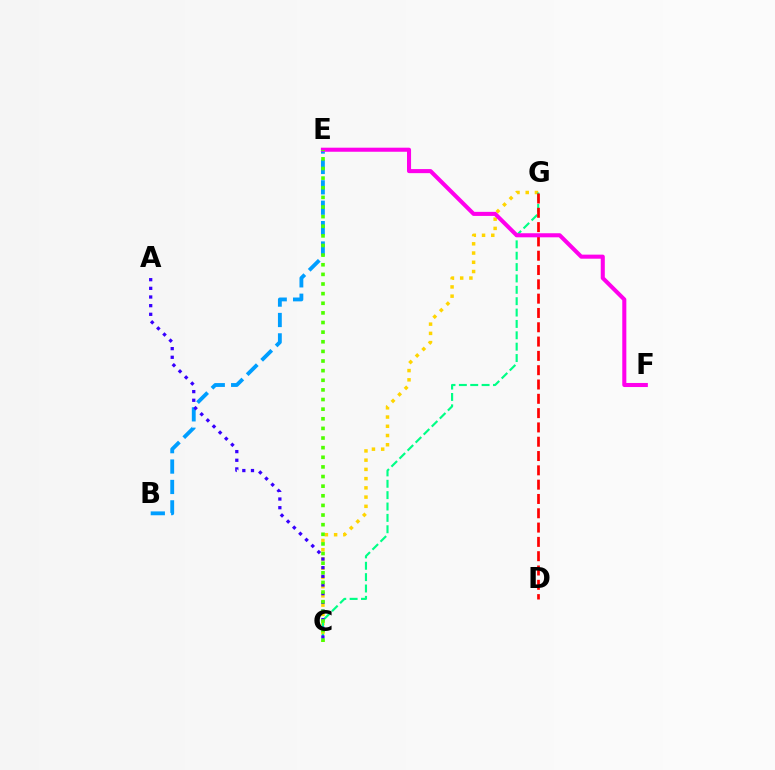{('C', 'G'): [{'color': '#ffd500', 'line_style': 'dotted', 'thickness': 2.51}, {'color': '#00ff86', 'line_style': 'dashed', 'thickness': 1.54}], ('B', 'E'): [{'color': '#009eff', 'line_style': 'dashed', 'thickness': 2.77}], ('D', 'G'): [{'color': '#ff0000', 'line_style': 'dashed', 'thickness': 1.94}], ('E', 'F'): [{'color': '#ff00ed', 'line_style': 'solid', 'thickness': 2.93}], ('A', 'C'): [{'color': '#3700ff', 'line_style': 'dotted', 'thickness': 2.35}], ('C', 'E'): [{'color': '#4fff00', 'line_style': 'dotted', 'thickness': 2.62}]}